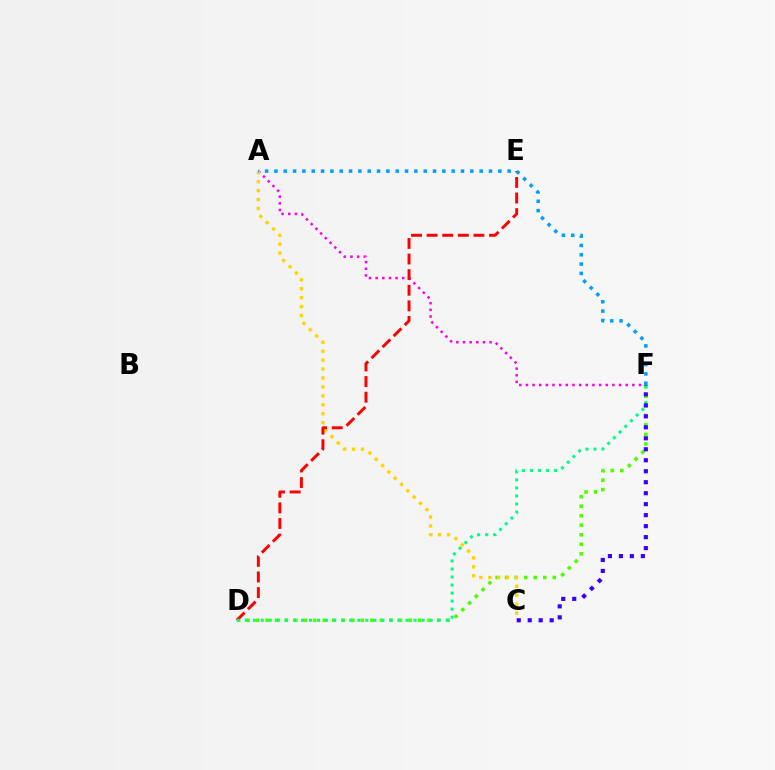{('D', 'F'): [{'color': '#4fff00', 'line_style': 'dotted', 'thickness': 2.59}, {'color': '#00ff86', 'line_style': 'dotted', 'thickness': 2.18}], ('A', 'F'): [{'color': '#ff00ed', 'line_style': 'dotted', 'thickness': 1.81}, {'color': '#009eff', 'line_style': 'dotted', 'thickness': 2.53}], ('A', 'C'): [{'color': '#ffd500', 'line_style': 'dotted', 'thickness': 2.43}], ('D', 'E'): [{'color': '#ff0000', 'line_style': 'dashed', 'thickness': 2.12}], ('C', 'F'): [{'color': '#3700ff', 'line_style': 'dotted', 'thickness': 2.98}]}